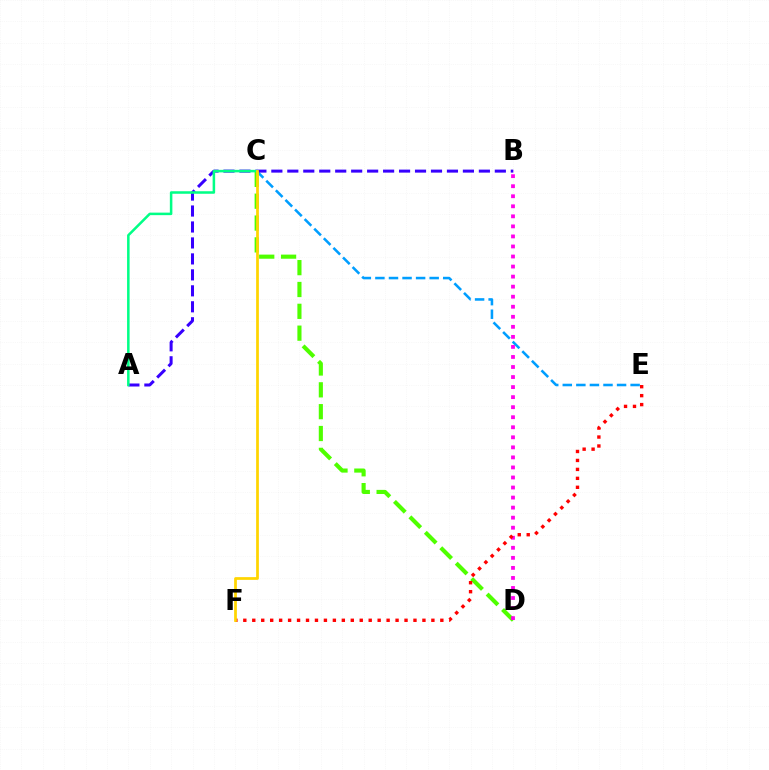{('C', 'E'): [{'color': '#009eff', 'line_style': 'dashed', 'thickness': 1.84}], ('A', 'B'): [{'color': '#3700ff', 'line_style': 'dashed', 'thickness': 2.17}], ('C', 'D'): [{'color': '#4fff00', 'line_style': 'dashed', 'thickness': 2.97}], ('B', 'D'): [{'color': '#ff00ed', 'line_style': 'dotted', 'thickness': 2.73}], ('E', 'F'): [{'color': '#ff0000', 'line_style': 'dotted', 'thickness': 2.43}], ('A', 'C'): [{'color': '#00ff86', 'line_style': 'solid', 'thickness': 1.82}], ('C', 'F'): [{'color': '#ffd500', 'line_style': 'solid', 'thickness': 1.97}]}